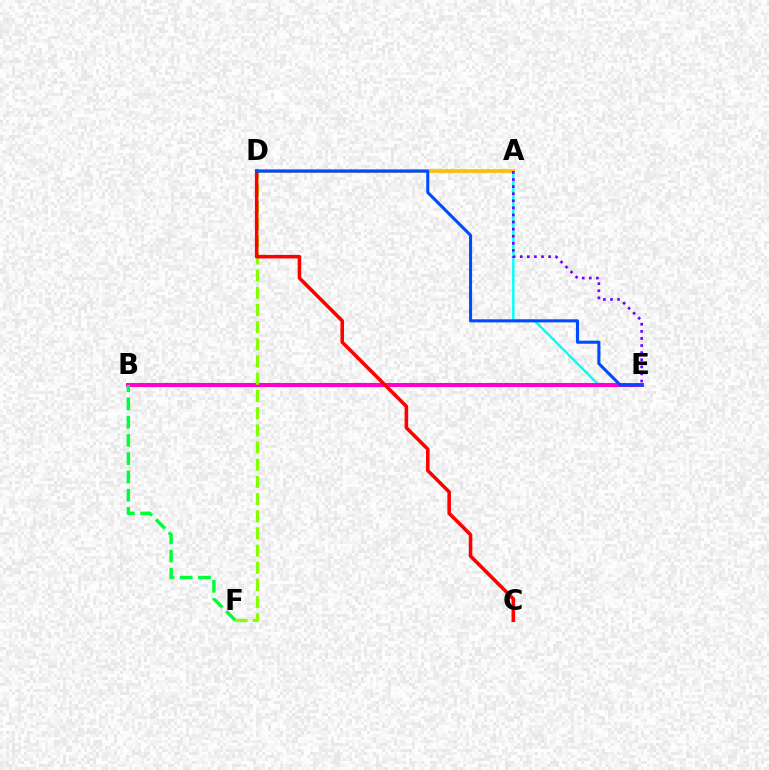{('A', 'E'): [{'color': '#00fff6', 'line_style': 'solid', 'thickness': 1.74}, {'color': '#7200ff', 'line_style': 'dotted', 'thickness': 1.93}], ('B', 'E'): [{'color': '#ff00cf', 'line_style': 'solid', 'thickness': 2.92}], ('B', 'F'): [{'color': '#00ff39', 'line_style': 'dashed', 'thickness': 2.48}], ('D', 'F'): [{'color': '#84ff00', 'line_style': 'dashed', 'thickness': 2.33}], ('A', 'D'): [{'color': '#ffbd00', 'line_style': 'solid', 'thickness': 2.61}], ('C', 'D'): [{'color': '#ff0000', 'line_style': 'solid', 'thickness': 2.56}], ('D', 'E'): [{'color': '#004bff', 'line_style': 'solid', 'thickness': 2.21}]}